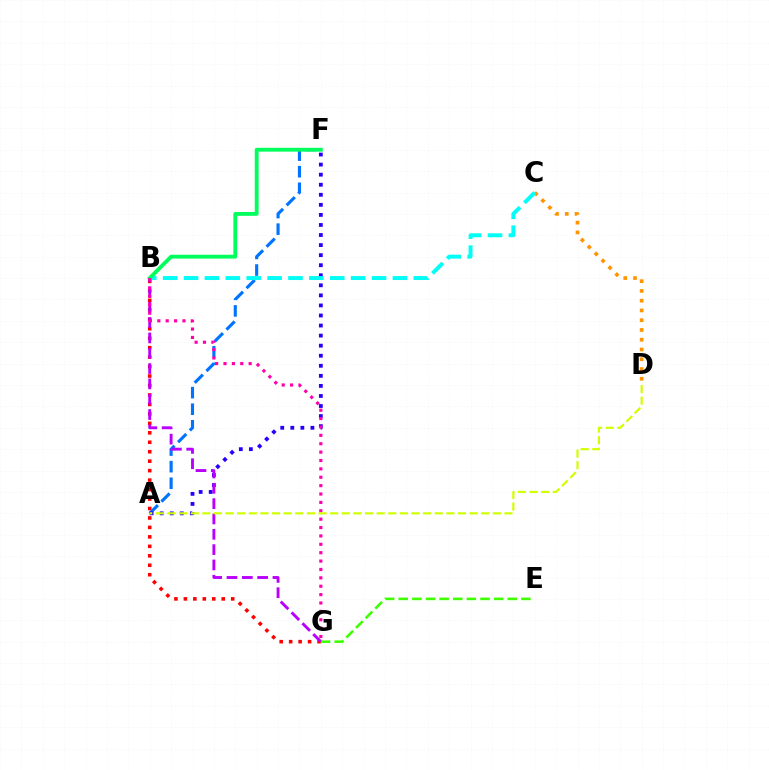{('A', 'F'): [{'color': '#0074ff', 'line_style': 'dashed', 'thickness': 2.25}, {'color': '#2500ff', 'line_style': 'dotted', 'thickness': 2.73}], ('B', 'G'): [{'color': '#ff0000', 'line_style': 'dotted', 'thickness': 2.57}, {'color': '#b900ff', 'line_style': 'dashed', 'thickness': 2.08}, {'color': '#ff00ac', 'line_style': 'dotted', 'thickness': 2.28}], ('C', 'D'): [{'color': '#ff9400', 'line_style': 'dotted', 'thickness': 2.65}], ('E', 'G'): [{'color': '#3dff00', 'line_style': 'dashed', 'thickness': 1.85}], ('B', 'C'): [{'color': '#00fff6', 'line_style': 'dashed', 'thickness': 2.84}], ('B', 'F'): [{'color': '#00ff5c', 'line_style': 'solid', 'thickness': 2.76}], ('A', 'D'): [{'color': '#d1ff00', 'line_style': 'dashed', 'thickness': 1.58}]}